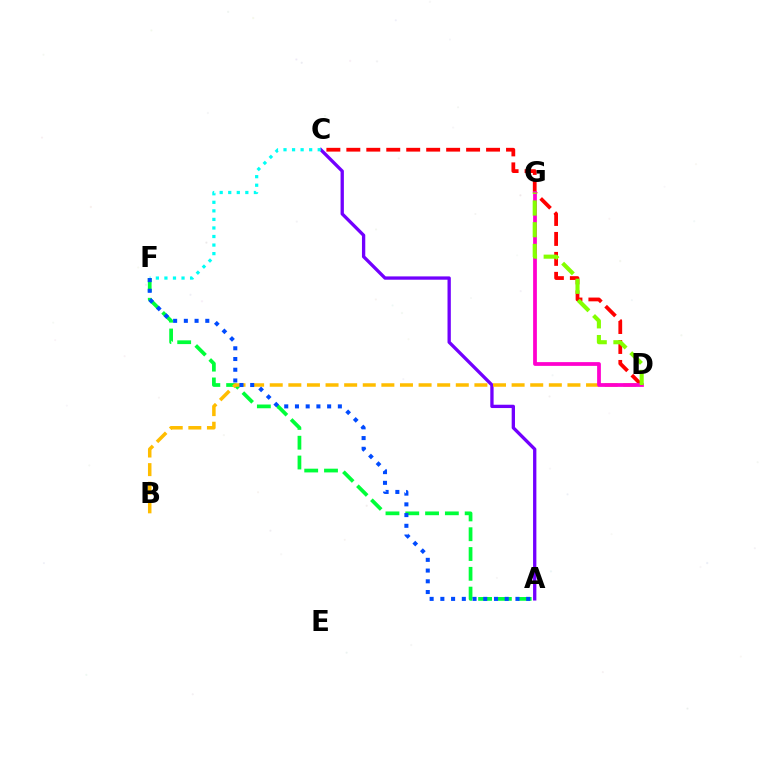{('A', 'C'): [{'color': '#7200ff', 'line_style': 'solid', 'thickness': 2.39}], ('C', 'D'): [{'color': '#ff0000', 'line_style': 'dashed', 'thickness': 2.71}], ('A', 'F'): [{'color': '#00ff39', 'line_style': 'dashed', 'thickness': 2.69}, {'color': '#004bff', 'line_style': 'dotted', 'thickness': 2.91}], ('B', 'D'): [{'color': '#ffbd00', 'line_style': 'dashed', 'thickness': 2.53}], ('D', 'G'): [{'color': '#ff00cf', 'line_style': 'solid', 'thickness': 2.7}, {'color': '#84ff00', 'line_style': 'dashed', 'thickness': 2.95}], ('C', 'F'): [{'color': '#00fff6', 'line_style': 'dotted', 'thickness': 2.32}]}